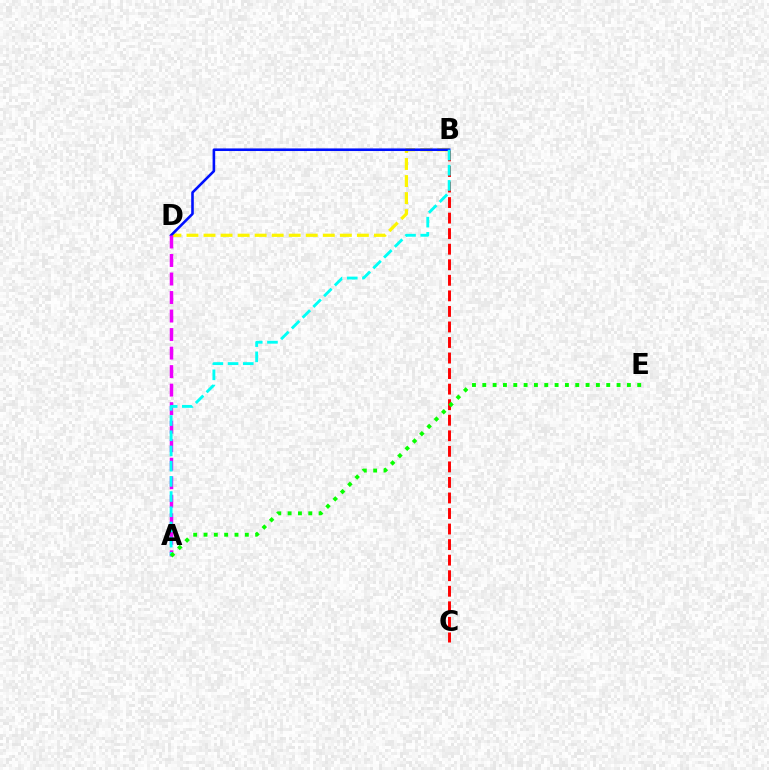{('B', 'D'): [{'color': '#fcf500', 'line_style': 'dashed', 'thickness': 2.31}, {'color': '#0010ff', 'line_style': 'solid', 'thickness': 1.87}], ('B', 'C'): [{'color': '#ff0000', 'line_style': 'dashed', 'thickness': 2.11}], ('A', 'D'): [{'color': '#ee00ff', 'line_style': 'dashed', 'thickness': 2.52}], ('A', 'B'): [{'color': '#00fff6', 'line_style': 'dashed', 'thickness': 2.06}], ('A', 'E'): [{'color': '#08ff00', 'line_style': 'dotted', 'thickness': 2.81}]}